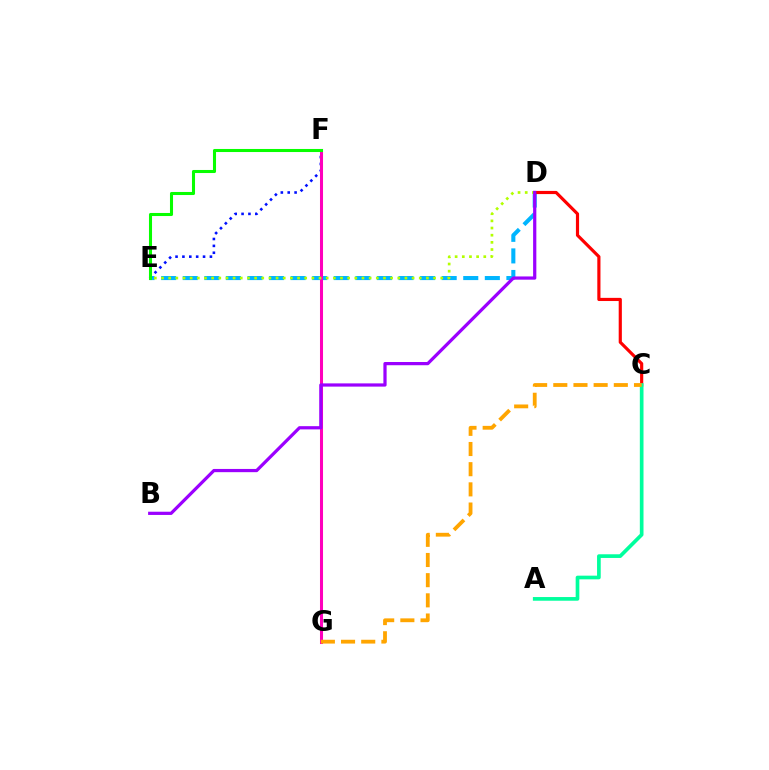{('D', 'E'): [{'color': '#00b5ff', 'line_style': 'dashed', 'thickness': 2.93}, {'color': '#b3ff00', 'line_style': 'dotted', 'thickness': 1.95}], ('C', 'D'): [{'color': '#ff0000', 'line_style': 'solid', 'thickness': 2.28}], ('A', 'C'): [{'color': '#00ff9d', 'line_style': 'solid', 'thickness': 2.64}], ('E', 'F'): [{'color': '#0010ff', 'line_style': 'dotted', 'thickness': 1.87}, {'color': '#08ff00', 'line_style': 'solid', 'thickness': 2.21}], ('F', 'G'): [{'color': '#ff00bd', 'line_style': 'solid', 'thickness': 2.19}], ('B', 'D'): [{'color': '#9b00ff', 'line_style': 'solid', 'thickness': 2.32}], ('C', 'G'): [{'color': '#ffa500', 'line_style': 'dashed', 'thickness': 2.74}]}